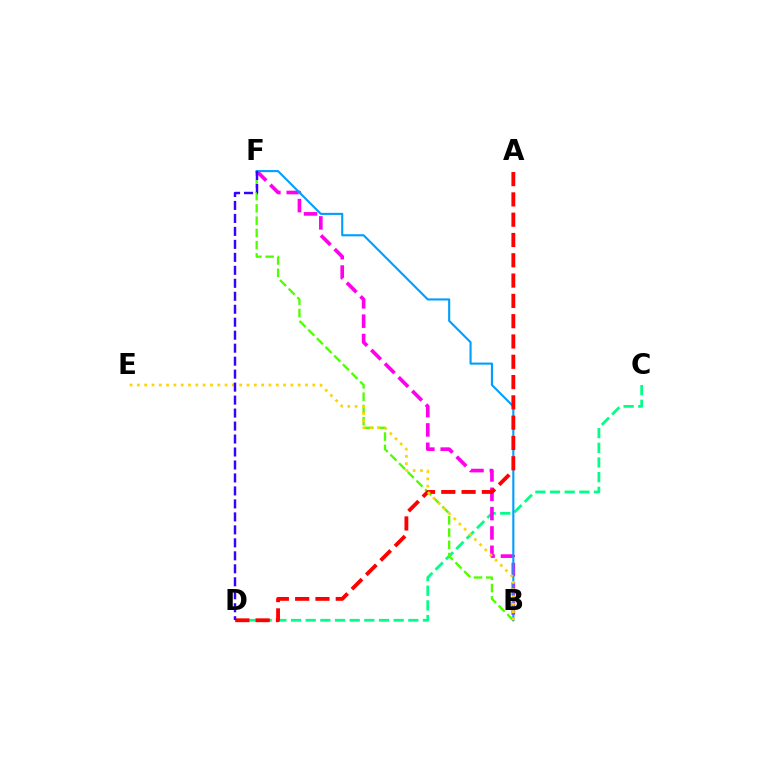{('C', 'D'): [{'color': '#00ff86', 'line_style': 'dashed', 'thickness': 1.99}], ('B', 'F'): [{'color': '#ff00ed', 'line_style': 'dashed', 'thickness': 2.63}, {'color': '#4fff00', 'line_style': 'dashed', 'thickness': 1.66}, {'color': '#009eff', 'line_style': 'solid', 'thickness': 1.52}], ('A', 'D'): [{'color': '#ff0000', 'line_style': 'dashed', 'thickness': 2.76}], ('B', 'E'): [{'color': '#ffd500', 'line_style': 'dotted', 'thickness': 1.99}], ('D', 'F'): [{'color': '#3700ff', 'line_style': 'dashed', 'thickness': 1.76}]}